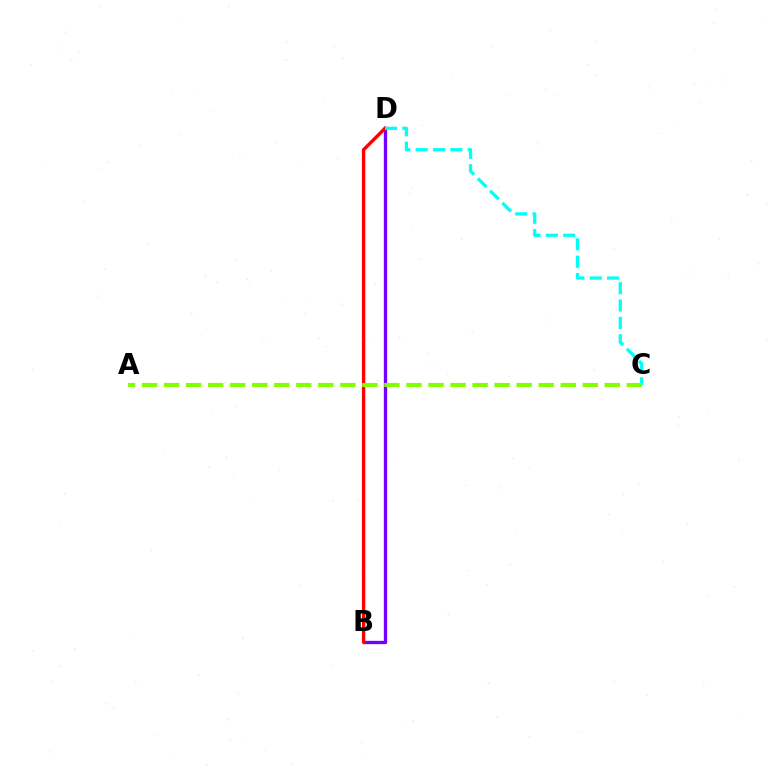{('B', 'D'): [{'color': '#7200ff', 'line_style': 'solid', 'thickness': 2.4}, {'color': '#ff0000', 'line_style': 'solid', 'thickness': 2.43}], ('C', 'D'): [{'color': '#00fff6', 'line_style': 'dashed', 'thickness': 2.36}], ('A', 'C'): [{'color': '#84ff00', 'line_style': 'dashed', 'thickness': 2.99}]}